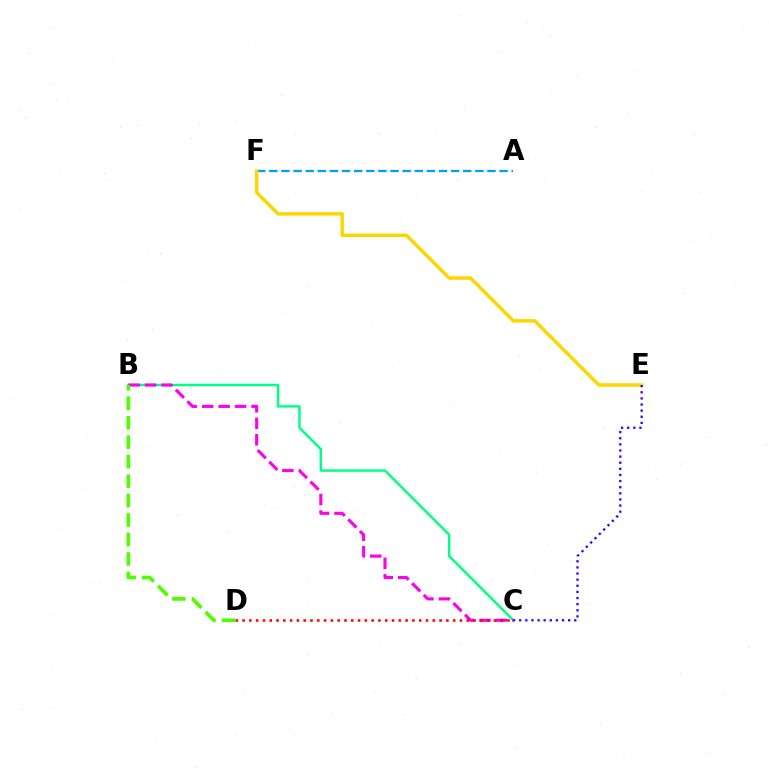{('B', 'C'): [{'color': '#00ff86', 'line_style': 'solid', 'thickness': 1.76}, {'color': '#ff00ed', 'line_style': 'dashed', 'thickness': 2.24}], ('A', 'F'): [{'color': '#009eff', 'line_style': 'dashed', 'thickness': 1.65}], ('B', 'D'): [{'color': '#4fff00', 'line_style': 'dashed', 'thickness': 2.65}], ('C', 'D'): [{'color': '#ff0000', 'line_style': 'dotted', 'thickness': 1.85}], ('E', 'F'): [{'color': '#ffd500', 'line_style': 'solid', 'thickness': 2.49}], ('C', 'E'): [{'color': '#3700ff', 'line_style': 'dotted', 'thickness': 1.66}]}